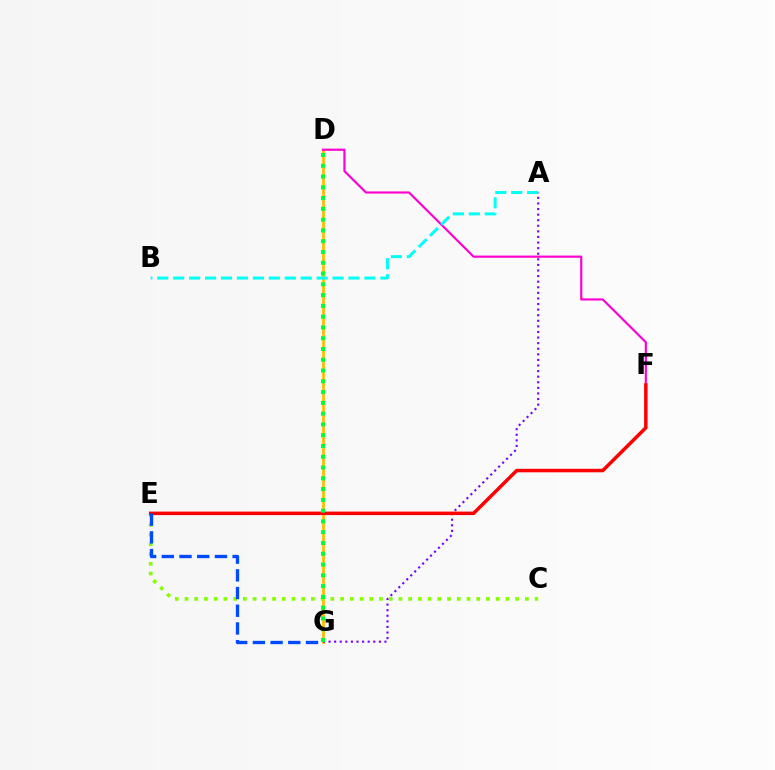{('D', 'G'): [{'color': '#ffbd00', 'line_style': 'solid', 'thickness': 1.99}, {'color': '#00ff39', 'line_style': 'dotted', 'thickness': 2.93}], ('A', 'G'): [{'color': '#7200ff', 'line_style': 'dotted', 'thickness': 1.52}], ('C', 'E'): [{'color': '#84ff00', 'line_style': 'dotted', 'thickness': 2.64}], ('D', 'F'): [{'color': '#ff00cf', 'line_style': 'solid', 'thickness': 1.56}], ('E', 'F'): [{'color': '#ff0000', 'line_style': 'solid', 'thickness': 2.52}], ('E', 'G'): [{'color': '#004bff', 'line_style': 'dashed', 'thickness': 2.41}], ('A', 'B'): [{'color': '#00fff6', 'line_style': 'dashed', 'thickness': 2.17}]}